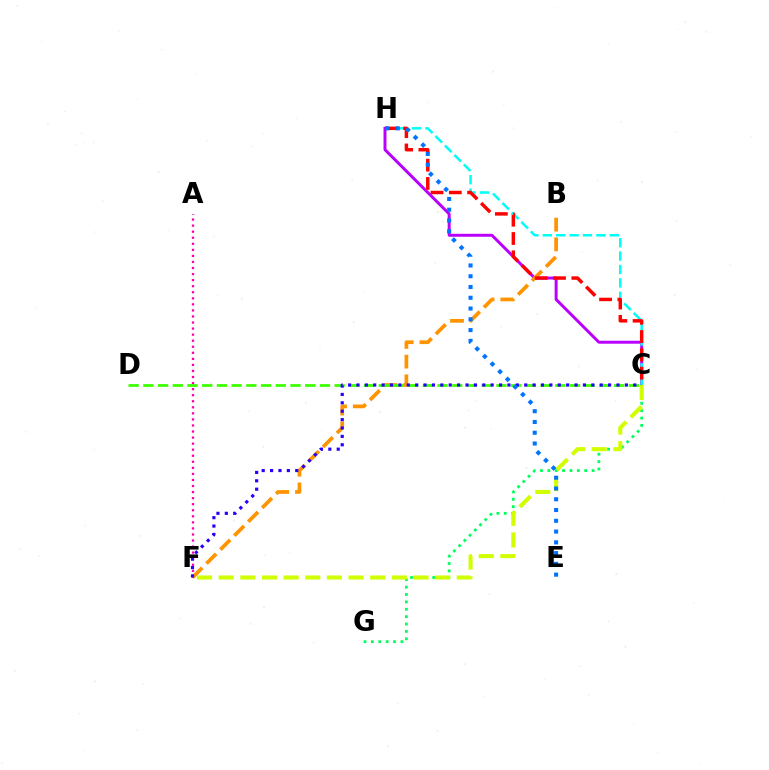{('C', 'G'): [{'color': '#00ff5c', 'line_style': 'dotted', 'thickness': 2.01}], ('C', 'H'): [{'color': '#b900ff', 'line_style': 'solid', 'thickness': 2.13}, {'color': '#00fff6', 'line_style': 'dashed', 'thickness': 1.82}, {'color': '#ff0000', 'line_style': 'dashed', 'thickness': 2.49}], ('A', 'F'): [{'color': '#ff00ac', 'line_style': 'dotted', 'thickness': 1.65}], ('B', 'F'): [{'color': '#ff9400', 'line_style': 'dashed', 'thickness': 2.68}], ('C', 'F'): [{'color': '#d1ff00', 'line_style': 'dashed', 'thickness': 2.94}, {'color': '#2500ff', 'line_style': 'dotted', 'thickness': 2.28}], ('C', 'D'): [{'color': '#3dff00', 'line_style': 'dashed', 'thickness': 2.0}], ('E', 'H'): [{'color': '#0074ff', 'line_style': 'dotted', 'thickness': 2.93}]}